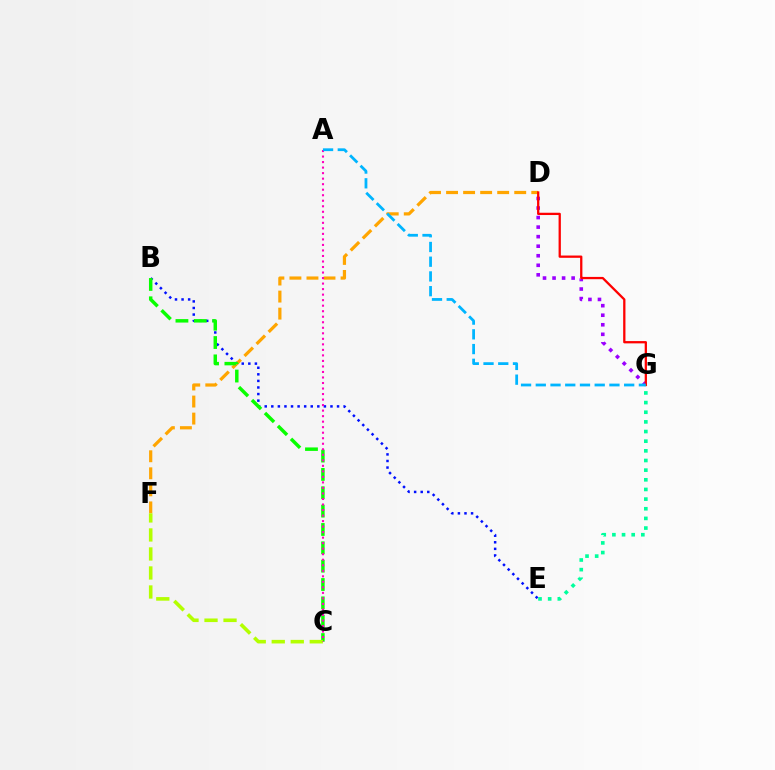{('B', 'E'): [{'color': '#0010ff', 'line_style': 'dotted', 'thickness': 1.79}], ('D', 'F'): [{'color': '#ffa500', 'line_style': 'dashed', 'thickness': 2.31}], ('D', 'G'): [{'color': '#9b00ff', 'line_style': 'dotted', 'thickness': 2.59}, {'color': '#ff0000', 'line_style': 'solid', 'thickness': 1.64}], ('B', 'C'): [{'color': '#08ff00', 'line_style': 'dashed', 'thickness': 2.49}], ('C', 'F'): [{'color': '#b3ff00', 'line_style': 'dashed', 'thickness': 2.58}], ('A', 'C'): [{'color': '#ff00bd', 'line_style': 'dotted', 'thickness': 1.5}], ('A', 'G'): [{'color': '#00b5ff', 'line_style': 'dashed', 'thickness': 2.0}], ('E', 'G'): [{'color': '#00ff9d', 'line_style': 'dotted', 'thickness': 2.62}]}